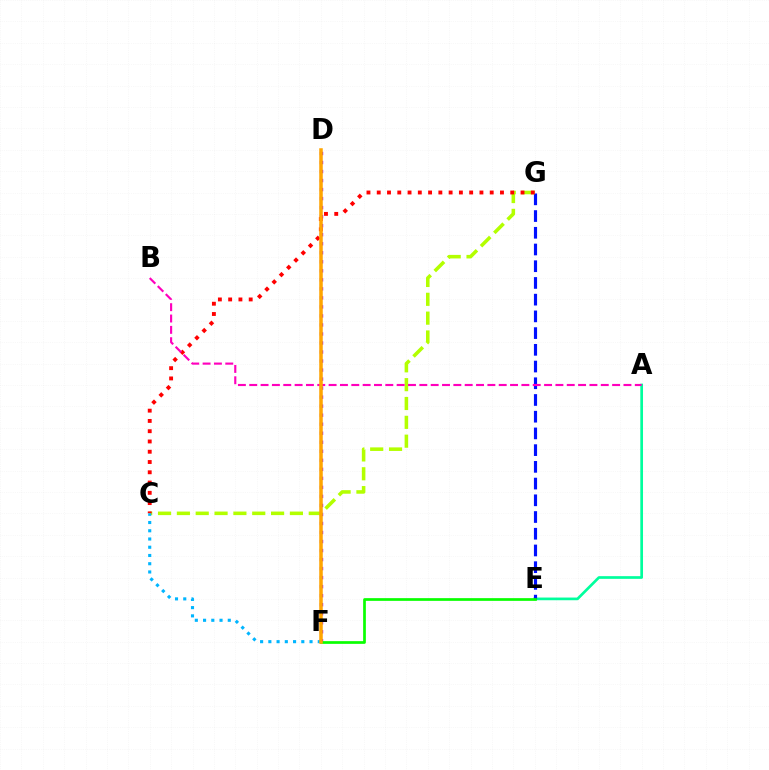{('D', 'F'): [{'color': '#9b00ff', 'line_style': 'dotted', 'thickness': 2.45}, {'color': '#ffa500', 'line_style': 'solid', 'thickness': 2.53}], ('A', 'E'): [{'color': '#00ff9d', 'line_style': 'solid', 'thickness': 1.94}], ('E', 'G'): [{'color': '#0010ff', 'line_style': 'dashed', 'thickness': 2.27}], ('C', 'G'): [{'color': '#b3ff00', 'line_style': 'dashed', 'thickness': 2.56}, {'color': '#ff0000', 'line_style': 'dotted', 'thickness': 2.79}], ('E', 'F'): [{'color': '#08ff00', 'line_style': 'solid', 'thickness': 1.95}], ('C', 'F'): [{'color': '#00b5ff', 'line_style': 'dotted', 'thickness': 2.24}], ('A', 'B'): [{'color': '#ff00bd', 'line_style': 'dashed', 'thickness': 1.54}]}